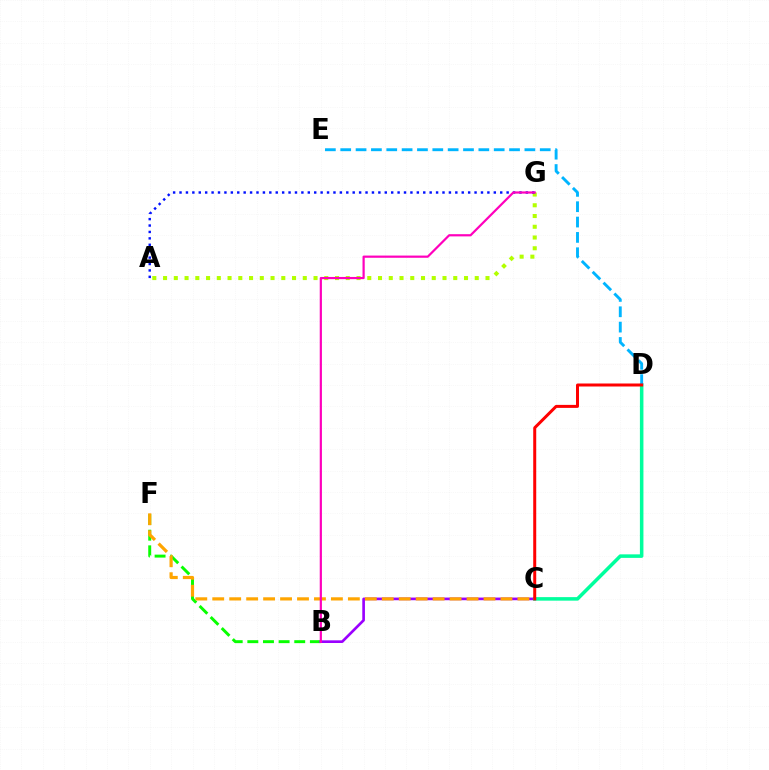{('B', 'F'): [{'color': '#08ff00', 'line_style': 'dashed', 'thickness': 2.12}], ('A', 'G'): [{'color': '#b3ff00', 'line_style': 'dotted', 'thickness': 2.92}, {'color': '#0010ff', 'line_style': 'dotted', 'thickness': 1.74}], ('B', 'C'): [{'color': '#9b00ff', 'line_style': 'solid', 'thickness': 1.92}], ('C', 'F'): [{'color': '#ffa500', 'line_style': 'dashed', 'thickness': 2.3}], ('C', 'D'): [{'color': '#00ff9d', 'line_style': 'solid', 'thickness': 2.54}, {'color': '#ff0000', 'line_style': 'solid', 'thickness': 2.16}], ('D', 'E'): [{'color': '#00b5ff', 'line_style': 'dashed', 'thickness': 2.08}], ('B', 'G'): [{'color': '#ff00bd', 'line_style': 'solid', 'thickness': 1.59}]}